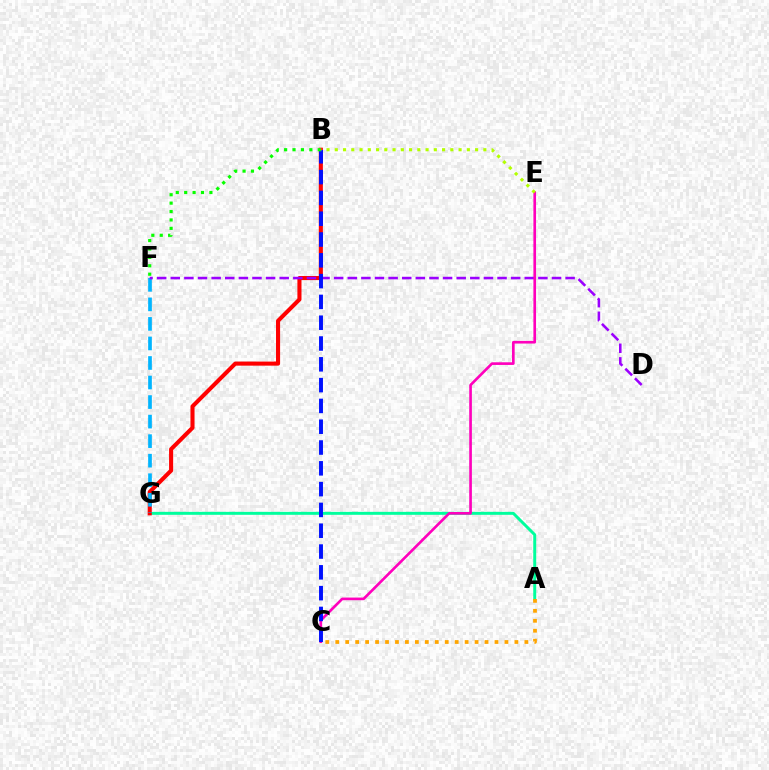{('A', 'G'): [{'color': '#00ff9d', 'line_style': 'solid', 'thickness': 2.13}], ('A', 'C'): [{'color': '#ffa500', 'line_style': 'dotted', 'thickness': 2.7}], ('B', 'G'): [{'color': '#ff0000', 'line_style': 'solid', 'thickness': 2.94}], ('F', 'G'): [{'color': '#00b5ff', 'line_style': 'dashed', 'thickness': 2.65}], ('D', 'F'): [{'color': '#9b00ff', 'line_style': 'dashed', 'thickness': 1.85}], ('C', 'E'): [{'color': '#ff00bd', 'line_style': 'solid', 'thickness': 1.91}], ('B', 'C'): [{'color': '#0010ff', 'line_style': 'dashed', 'thickness': 2.83}], ('B', 'F'): [{'color': '#08ff00', 'line_style': 'dotted', 'thickness': 2.28}], ('B', 'E'): [{'color': '#b3ff00', 'line_style': 'dotted', 'thickness': 2.24}]}